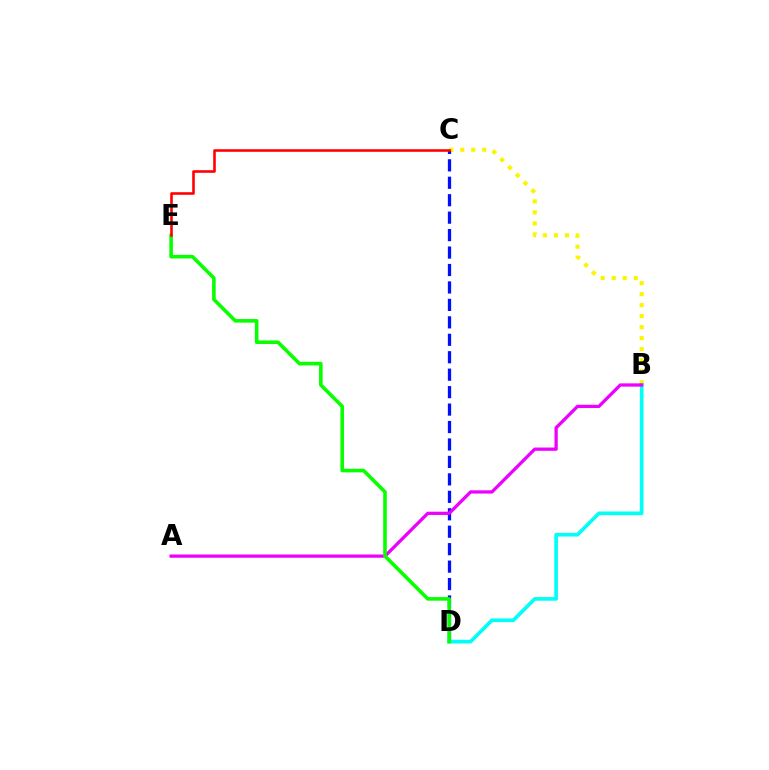{('B', 'C'): [{'color': '#fcf500', 'line_style': 'dotted', 'thickness': 2.99}], ('C', 'D'): [{'color': '#0010ff', 'line_style': 'dashed', 'thickness': 2.37}], ('B', 'D'): [{'color': '#00fff6', 'line_style': 'solid', 'thickness': 2.64}], ('A', 'B'): [{'color': '#ee00ff', 'line_style': 'solid', 'thickness': 2.36}], ('D', 'E'): [{'color': '#08ff00', 'line_style': 'solid', 'thickness': 2.58}], ('C', 'E'): [{'color': '#ff0000', 'line_style': 'solid', 'thickness': 1.87}]}